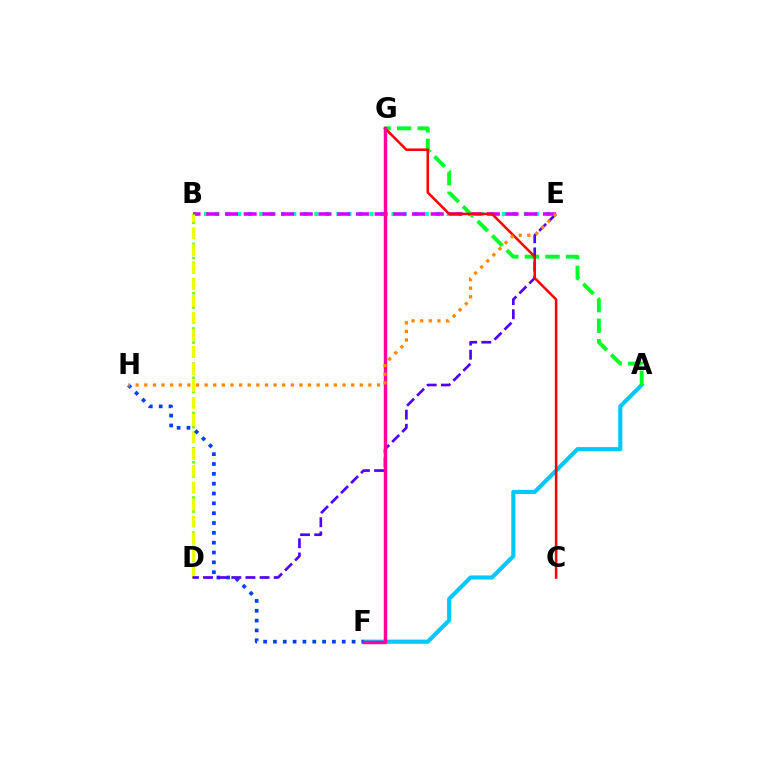{('A', 'F'): [{'color': '#00c7ff', 'line_style': 'solid', 'thickness': 2.98}], ('B', 'E'): [{'color': '#00ffaf', 'line_style': 'dotted', 'thickness': 3.0}, {'color': '#d600ff', 'line_style': 'dashed', 'thickness': 2.54}], ('B', 'D'): [{'color': '#66ff00', 'line_style': 'dotted', 'thickness': 1.91}, {'color': '#eeff00', 'line_style': 'dashed', 'thickness': 2.31}], ('A', 'G'): [{'color': '#00ff27', 'line_style': 'dashed', 'thickness': 2.8}], ('F', 'H'): [{'color': '#003fff', 'line_style': 'dotted', 'thickness': 2.67}], ('D', 'E'): [{'color': '#4f00ff', 'line_style': 'dashed', 'thickness': 1.92}], ('C', 'G'): [{'color': '#ff0000', 'line_style': 'solid', 'thickness': 1.82}], ('F', 'G'): [{'color': '#ff00a0', 'line_style': 'solid', 'thickness': 2.49}], ('E', 'H'): [{'color': '#ff8800', 'line_style': 'dotted', 'thickness': 2.34}]}